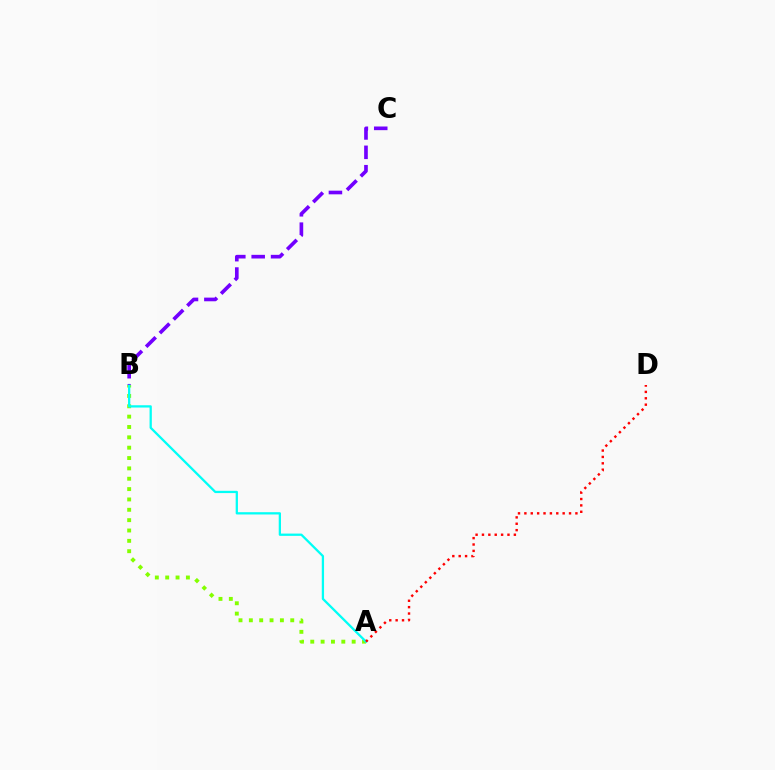{('A', 'B'): [{'color': '#84ff00', 'line_style': 'dotted', 'thickness': 2.81}, {'color': '#00fff6', 'line_style': 'solid', 'thickness': 1.64}], ('B', 'C'): [{'color': '#7200ff', 'line_style': 'dashed', 'thickness': 2.63}], ('A', 'D'): [{'color': '#ff0000', 'line_style': 'dotted', 'thickness': 1.73}]}